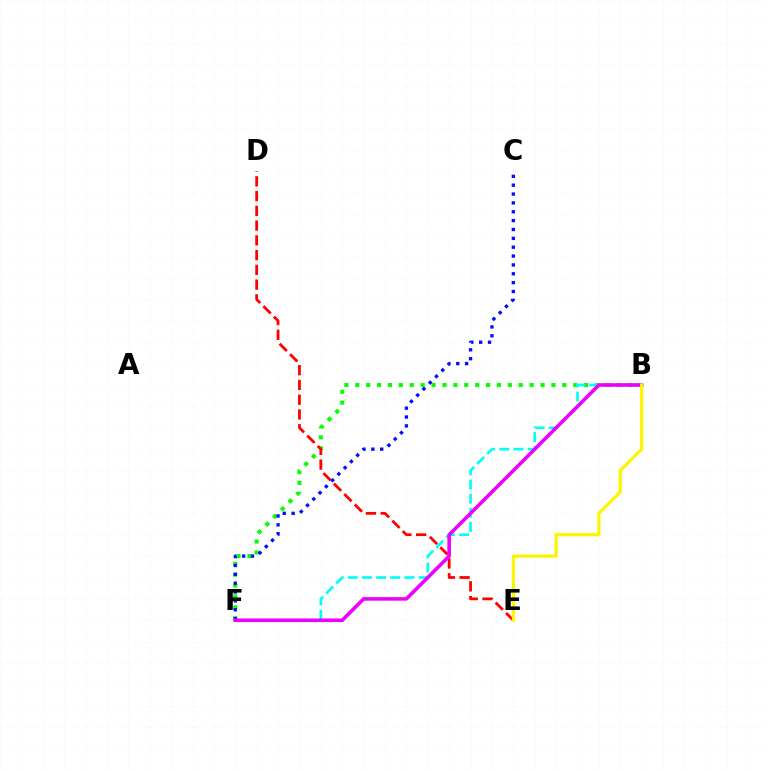{('B', 'F'): [{'color': '#08ff00', 'line_style': 'dotted', 'thickness': 2.96}, {'color': '#00fff6', 'line_style': 'dashed', 'thickness': 1.92}, {'color': '#ee00ff', 'line_style': 'solid', 'thickness': 2.57}], ('C', 'F'): [{'color': '#0010ff', 'line_style': 'dotted', 'thickness': 2.41}], ('D', 'E'): [{'color': '#ff0000', 'line_style': 'dashed', 'thickness': 2.0}], ('B', 'E'): [{'color': '#fcf500', 'line_style': 'solid', 'thickness': 2.3}]}